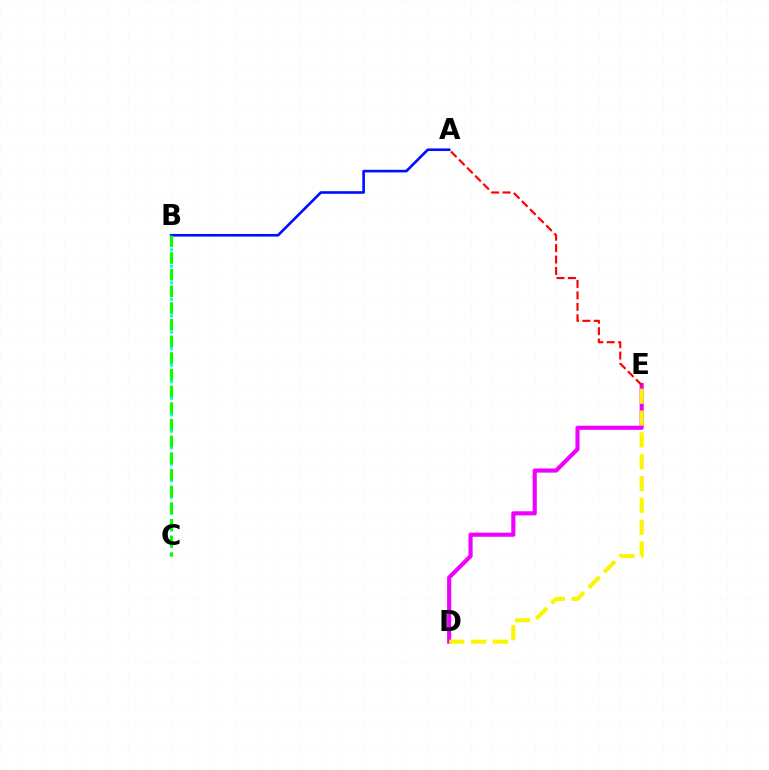{('D', 'E'): [{'color': '#ee00ff', 'line_style': 'solid', 'thickness': 2.97}, {'color': '#fcf500', 'line_style': 'dashed', 'thickness': 2.96}], ('A', 'E'): [{'color': '#ff0000', 'line_style': 'dashed', 'thickness': 1.55}], ('A', 'B'): [{'color': '#0010ff', 'line_style': 'solid', 'thickness': 1.9}], ('B', 'C'): [{'color': '#00fff6', 'line_style': 'dotted', 'thickness': 2.24}, {'color': '#08ff00', 'line_style': 'dashed', 'thickness': 2.27}]}